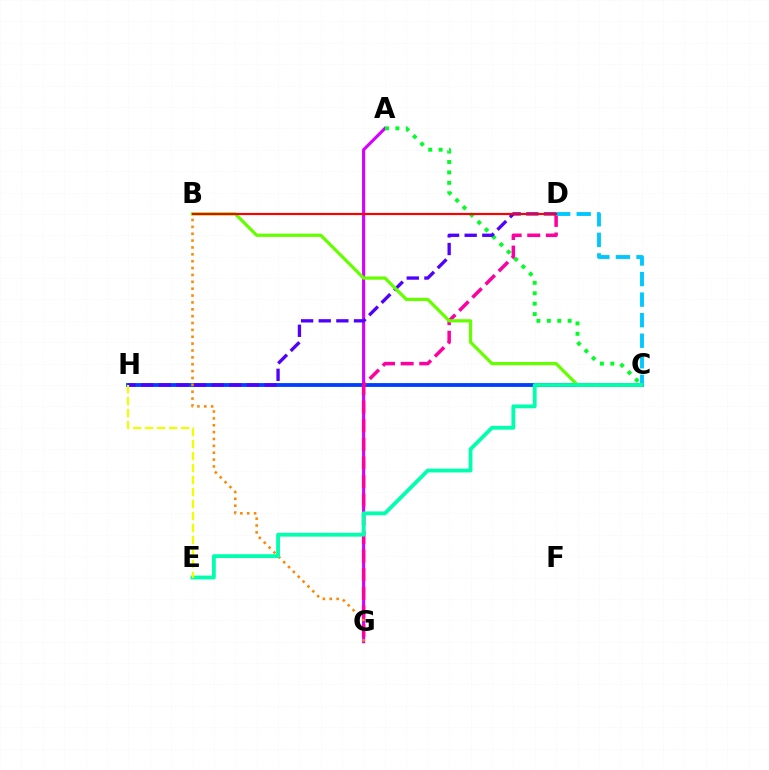{('A', 'G'): [{'color': '#d600ff', 'line_style': 'solid', 'thickness': 2.24}], ('C', 'H'): [{'color': '#003fff', 'line_style': 'solid', 'thickness': 2.76}], ('A', 'C'): [{'color': '#00ff27', 'line_style': 'dotted', 'thickness': 2.83}], ('B', 'G'): [{'color': '#ff8800', 'line_style': 'dotted', 'thickness': 1.87}], ('D', 'H'): [{'color': '#4f00ff', 'line_style': 'dashed', 'thickness': 2.39}], ('D', 'G'): [{'color': '#ff00a0', 'line_style': 'dashed', 'thickness': 2.53}], ('C', 'D'): [{'color': '#00c7ff', 'line_style': 'dashed', 'thickness': 2.79}], ('B', 'C'): [{'color': '#66ff00', 'line_style': 'solid', 'thickness': 2.33}], ('B', 'D'): [{'color': '#ff0000', 'line_style': 'solid', 'thickness': 1.56}], ('C', 'E'): [{'color': '#00ffaf', 'line_style': 'solid', 'thickness': 2.74}], ('E', 'H'): [{'color': '#eeff00', 'line_style': 'dashed', 'thickness': 1.63}]}